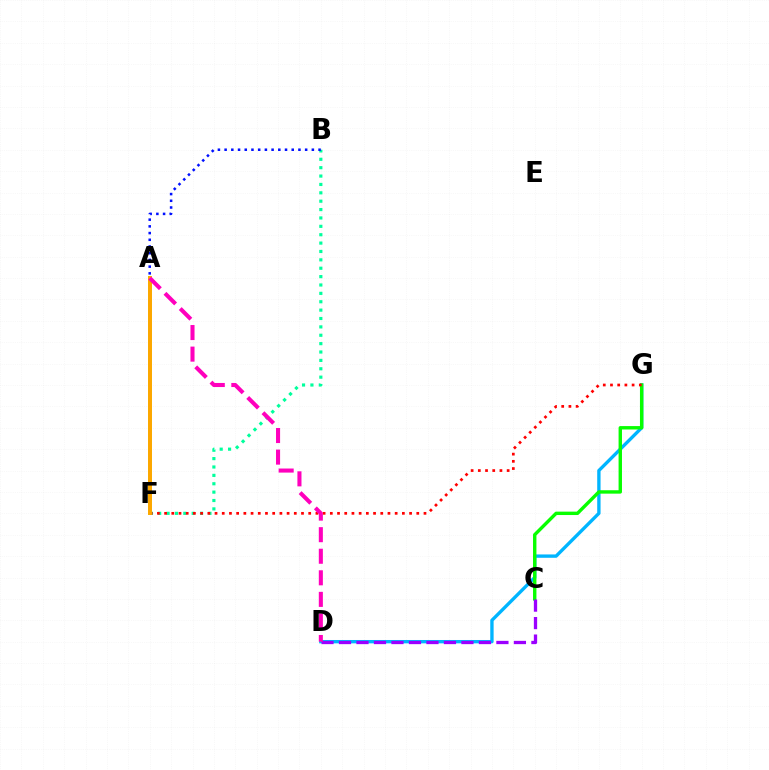{('B', 'F'): [{'color': '#00ff9d', 'line_style': 'dotted', 'thickness': 2.28}], ('D', 'G'): [{'color': '#00b5ff', 'line_style': 'solid', 'thickness': 2.41}], ('A', 'F'): [{'color': '#b3ff00', 'line_style': 'solid', 'thickness': 2.88}, {'color': '#ffa500', 'line_style': 'solid', 'thickness': 2.8}], ('C', 'G'): [{'color': '#08ff00', 'line_style': 'solid', 'thickness': 2.45}], ('F', 'G'): [{'color': '#ff0000', 'line_style': 'dotted', 'thickness': 1.96}], ('C', 'D'): [{'color': '#9b00ff', 'line_style': 'dashed', 'thickness': 2.38}], ('A', 'B'): [{'color': '#0010ff', 'line_style': 'dotted', 'thickness': 1.82}], ('A', 'D'): [{'color': '#ff00bd', 'line_style': 'dashed', 'thickness': 2.93}]}